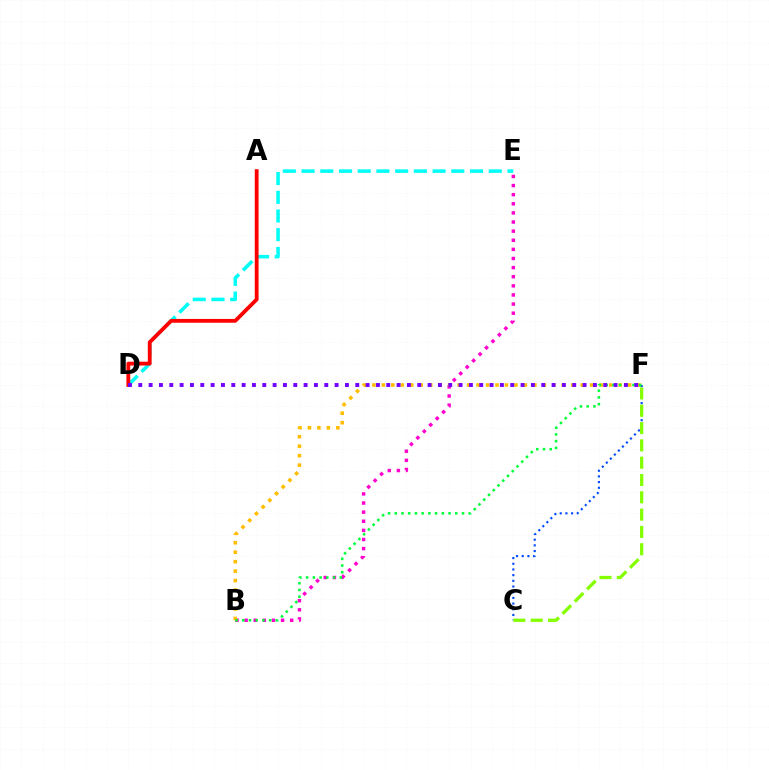{('D', 'E'): [{'color': '#00fff6', 'line_style': 'dashed', 'thickness': 2.54}], ('B', 'E'): [{'color': '#ff00cf', 'line_style': 'dotted', 'thickness': 2.48}], ('B', 'F'): [{'color': '#ffbd00', 'line_style': 'dotted', 'thickness': 2.57}, {'color': '#00ff39', 'line_style': 'dotted', 'thickness': 1.83}], ('C', 'F'): [{'color': '#004bff', 'line_style': 'dotted', 'thickness': 1.55}, {'color': '#84ff00', 'line_style': 'dashed', 'thickness': 2.35}], ('A', 'D'): [{'color': '#ff0000', 'line_style': 'solid', 'thickness': 2.74}], ('D', 'F'): [{'color': '#7200ff', 'line_style': 'dotted', 'thickness': 2.81}]}